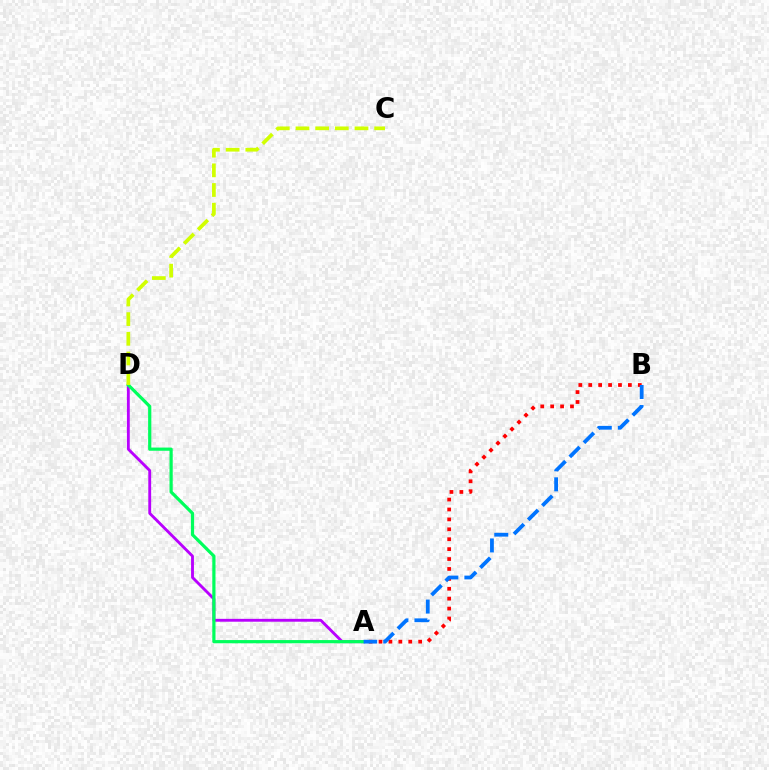{('A', 'D'): [{'color': '#b900ff', 'line_style': 'solid', 'thickness': 2.06}, {'color': '#00ff5c', 'line_style': 'solid', 'thickness': 2.31}], ('A', 'B'): [{'color': '#ff0000', 'line_style': 'dotted', 'thickness': 2.69}, {'color': '#0074ff', 'line_style': 'dashed', 'thickness': 2.72}], ('C', 'D'): [{'color': '#d1ff00', 'line_style': 'dashed', 'thickness': 2.67}]}